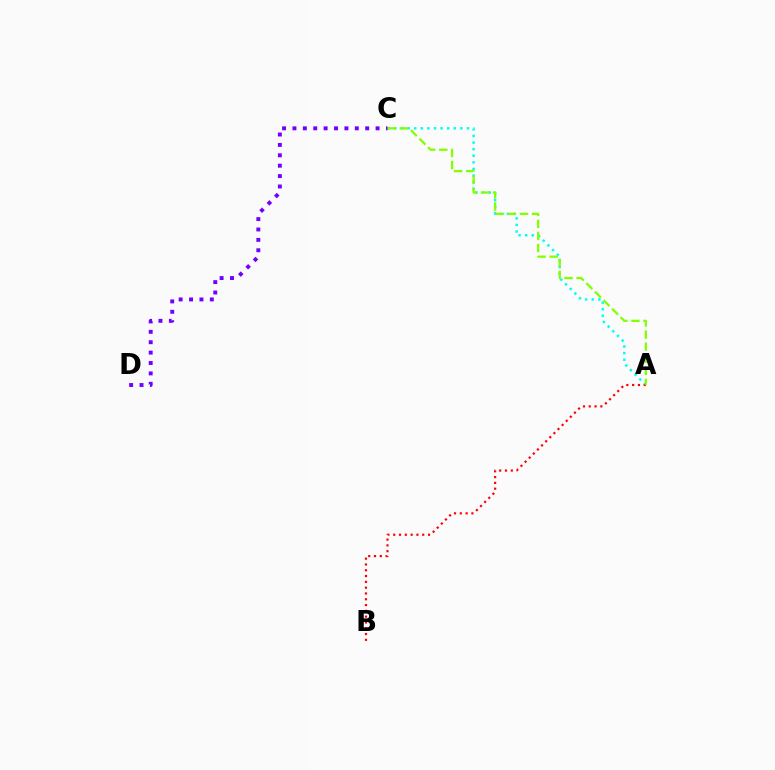{('A', 'C'): [{'color': '#00fff6', 'line_style': 'dotted', 'thickness': 1.79}, {'color': '#84ff00', 'line_style': 'dashed', 'thickness': 1.64}], ('A', 'B'): [{'color': '#ff0000', 'line_style': 'dotted', 'thickness': 1.58}], ('C', 'D'): [{'color': '#7200ff', 'line_style': 'dotted', 'thickness': 2.82}]}